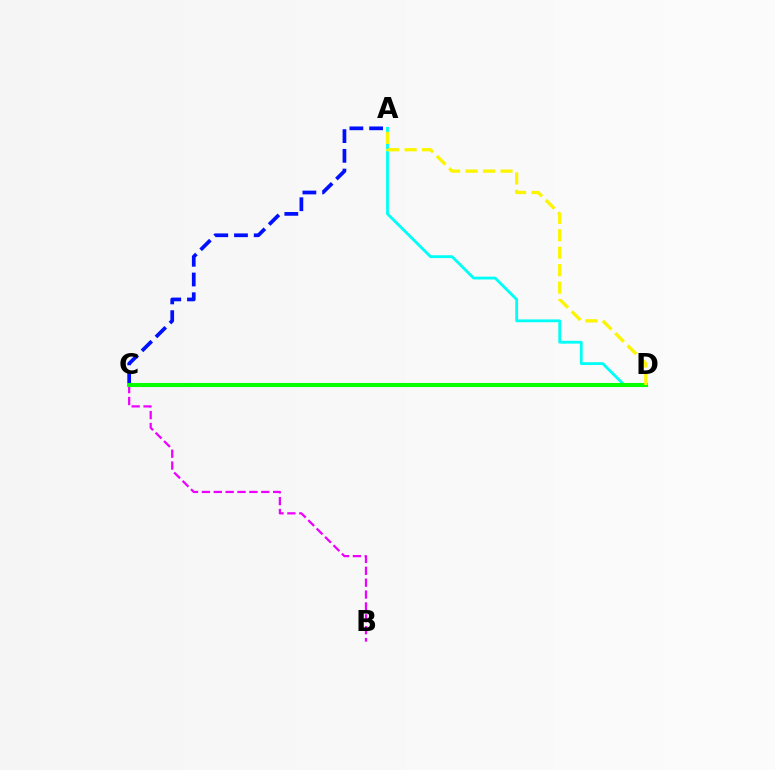{('B', 'C'): [{'color': '#ee00ff', 'line_style': 'dashed', 'thickness': 1.61}], ('A', 'C'): [{'color': '#0010ff', 'line_style': 'dashed', 'thickness': 2.68}], ('A', 'D'): [{'color': '#00fff6', 'line_style': 'solid', 'thickness': 2.04}, {'color': '#fcf500', 'line_style': 'dashed', 'thickness': 2.37}], ('C', 'D'): [{'color': '#ff0000', 'line_style': 'dotted', 'thickness': 1.64}, {'color': '#08ff00', 'line_style': 'solid', 'thickness': 2.93}]}